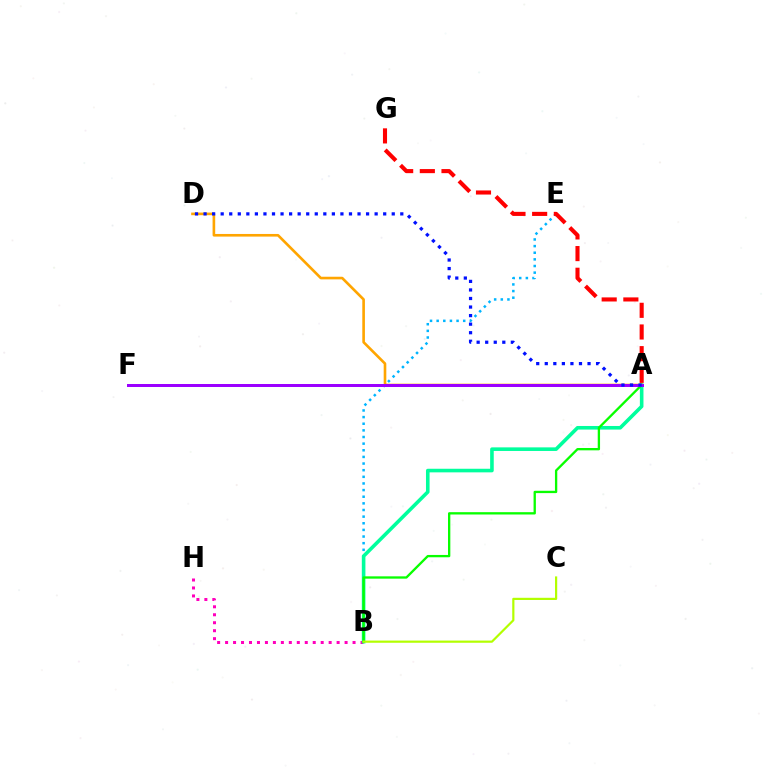{('B', 'H'): [{'color': '#ff00bd', 'line_style': 'dotted', 'thickness': 2.16}], ('B', 'E'): [{'color': '#00b5ff', 'line_style': 'dotted', 'thickness': 1.8}], ('A', 'B'): [{'color': '#00ff9d', 'line_style': 'solid', 'thickness': 2.59}, {'color': '#08ff00', 'line_style': 'solid', 'thickness': 1.67}], ('A', 'D'): [{'color': '#ffa500', 'line_style': 'solid', 'thickness': 1.89}, {'color': '#0010ff', 'line_style': 'dotted', 'thickness': 2.32}], ('B', 'C'): [{'color': '#b3ff00', 'line_style': 'solid', 'thickness': 1.58}], ('A', 'F'): [{'color': '#9b00ff', 'line_style': 'solid', 'thickness': 2.16}], ('A', 'G'): [{'color': '#ff0000', 'line_style': 'dashed', 'thickness': 2.94}]}